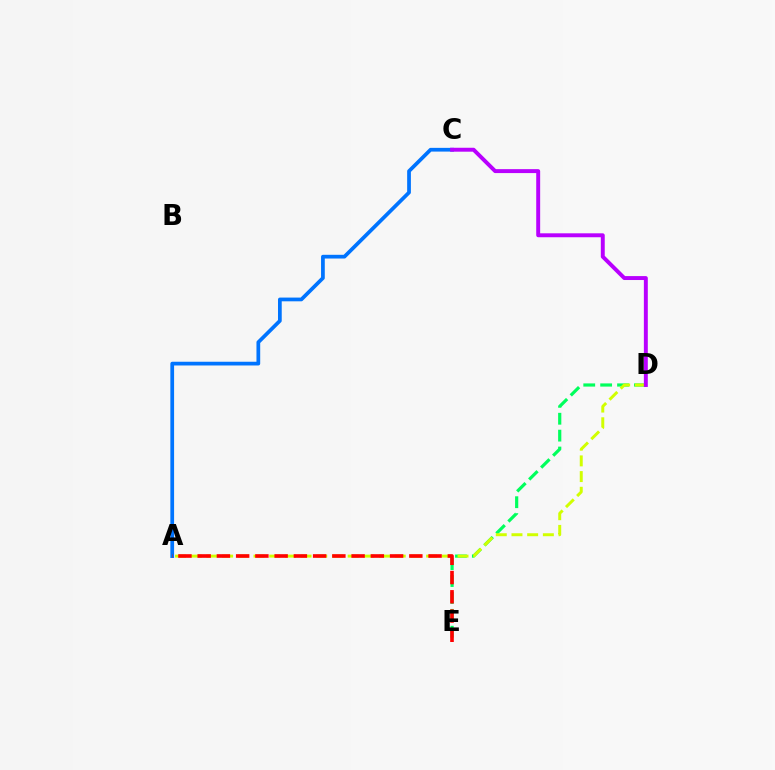{('D', 'E'): [{'color': '#00ff5c', 'line_style': 'dashed', 'thickness': 2.3}], ('A', 'D'): [{'color': '#d1ff00', 'line_style': 'dashed', 'thickness': 2.13}], ('A', 'C'): [{'color': '#0074ff', 'line_style': 'solid', 'thickness': 2.69}], ('C', 'D'): [{'color': '#b900ff', 'line_style': 'solid', 'thickness': 2.83}], ('A', 'E'): [{'color': '#ff0000', 'line_style': 'dashed', 'thickness': 2.61}]}